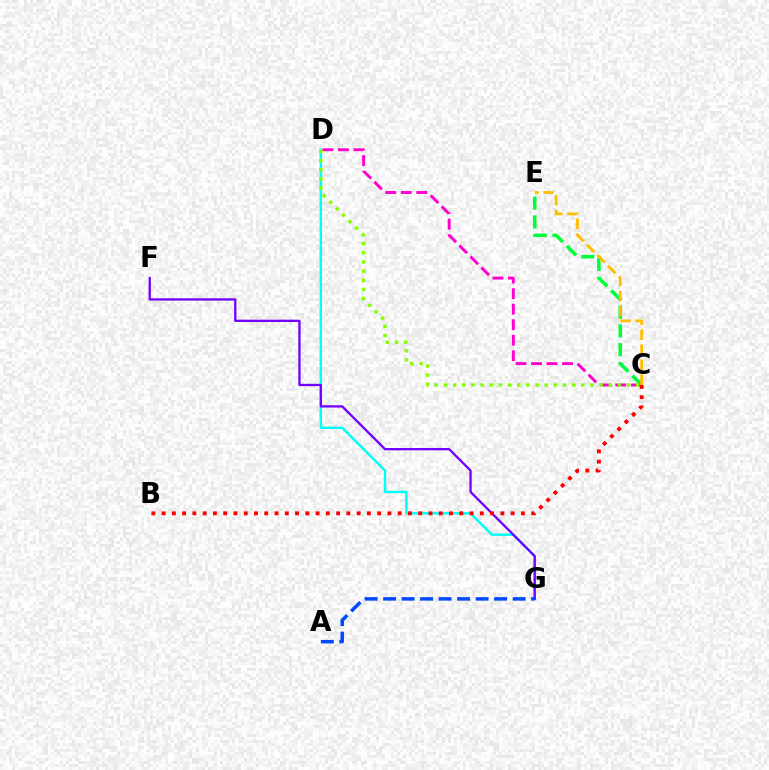{('C', 'E'): [{'color': '#00ff39', 'line_style': 'dashed', 'thickness': 2.56}, {'color': '#ffbd00', 'line_style': 'dashed', 'thickness': 2.04}], ('D', 'G'): [{'color': '#00fff6', 'line_style': 'solid', 'thickness': 1.77}], ('F', 'G'): [{'color': '#7200ff', 'line_style': 'solid', 'thickness': 1.65}], ('C', 'D'): [{'color': '#ff00cf', 'line_style': 'dashed', 'thickness': 2.11}, {'color': '#84ff00', 'line_style': 'dotted', 'thickness': 2.49}], ('B', 'C'): [{'color': '#ff0000', 'line_style': 'dotted', 'thickness': 2.79}], ('A', 'G'): [{'color': '#004bff', 'line_style': 'dashed', 'thickness': 2.51}]}